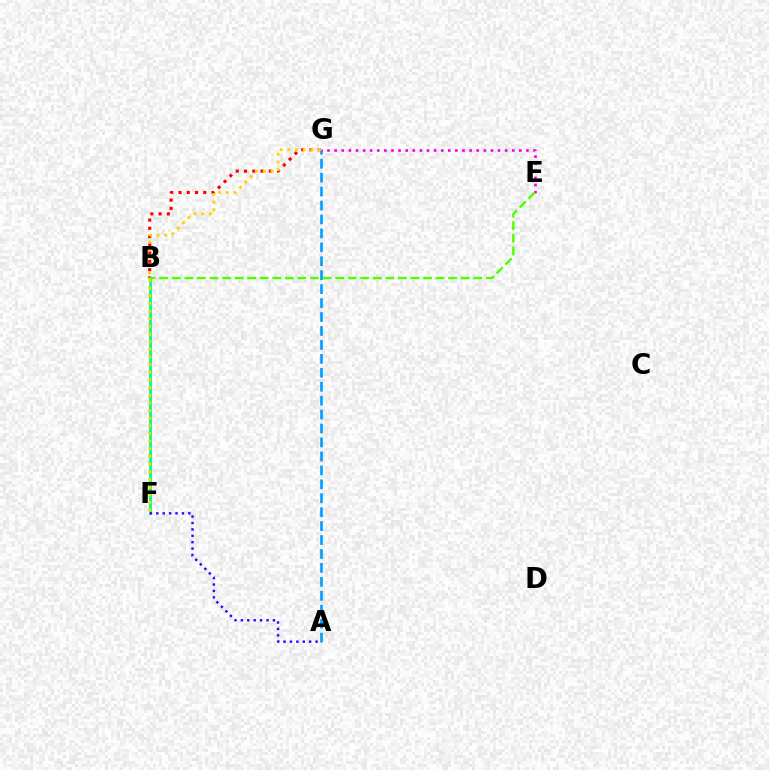{('A', 'G'): [{'color': '#009eff', 'line_style': 'dashed', 'thickness': 1.89}], ('B', 'G'): [{'color': '#ff0000', 'line_style': 'dotted', 'thickness': 2.24}], ('B', 'F'): [{'color': '#00ff86', 'line_style': 'solid', 'thickness': 2.05}], ('E', 'G'): [{'color': '#ff00ed', 'line_style': 'dotted', 'thickness': 1.93}], ('B', 'E'): [{'color': '#4fff00', 'line_style': 'dashed', 'thickness': 1.71}], ('A', 'F'): [{'color': '#3700ff', 'line_style': 'dotted', 'thickness': 1.74}], ('F', 'G'): [{'color': '#ffd500', 'line_style': 'dotted', 'thickness': 2.08}]}